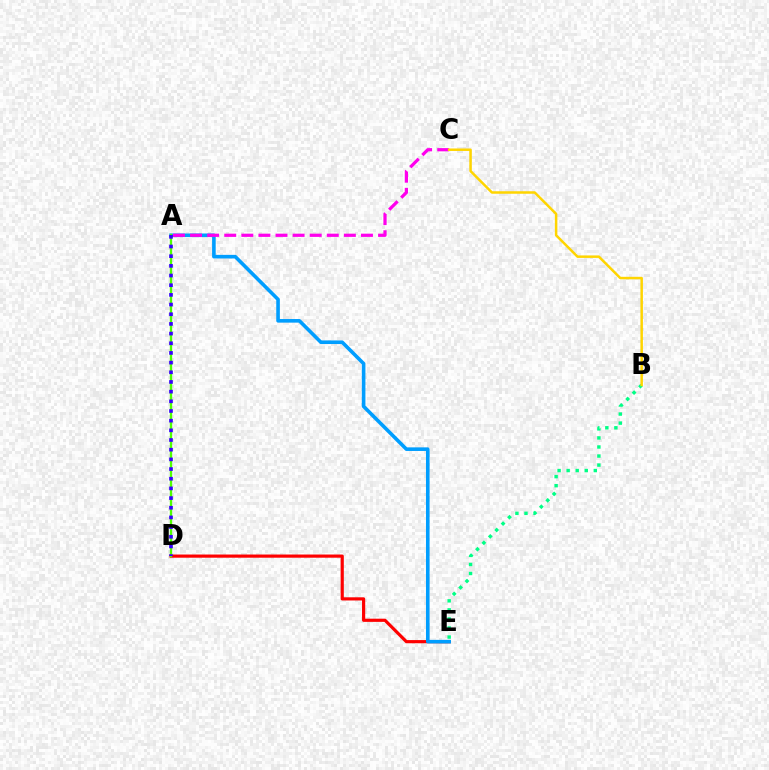{('D', 'E'): [{'color': '#ff0000', 'line_style': 'solid', 'thickness': 2.28}], ('A', 'E'): [{'color': '#009eff', 'line_style': 'solid', 'thickness': 2.6}], ('A', 'C'): [{'color': '#ff00ed', 'line_style': 'dashed', 'thickness': 2.32}], ('A', 'D'): [{'color': '#4fff00', 'line_style': 'solid', 'thickness': 1.68}, {'color': '#3700ff', 'line_style': 'dotted', 'thickness': 2.63}], ('B', 'E'): [{'color': '#00ff86', 'line_style': 'dotted', 'thickness': 2.46}], ('B', 'C'): [{'color': '#ffd500', 'line_style': 'solid', 'thickness': 1.8}]}